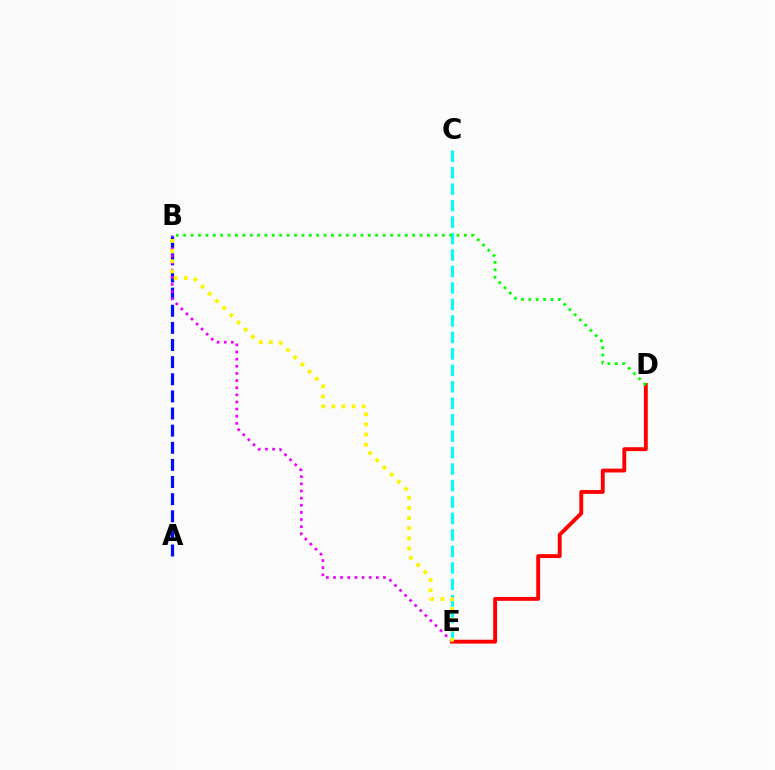{('A', 'B'): [{'color': '#0010ff', 'line_style': 'dashed', 'thickness': 2.33}], ('B', 'E'): [{'color': '#ee00ff', 'line_style': 'dotted', 'thickness': 1.94}, {'color': '#fcf500', 'line_style': 'dotted', 'thickness': 2.76}], ('D', 'E'): [{'color': '#ff0000', 'line_style': 'solid', 'thickness': 2.79}], ('C', 'E'): [{'color': '#00fff6', 'line_style': 'dashed', 'thickness': 2.24}], ('B', 'D'): [{'color': '#08ff00', 'line_style': 'dotted', 'thickness': 2.01}]}